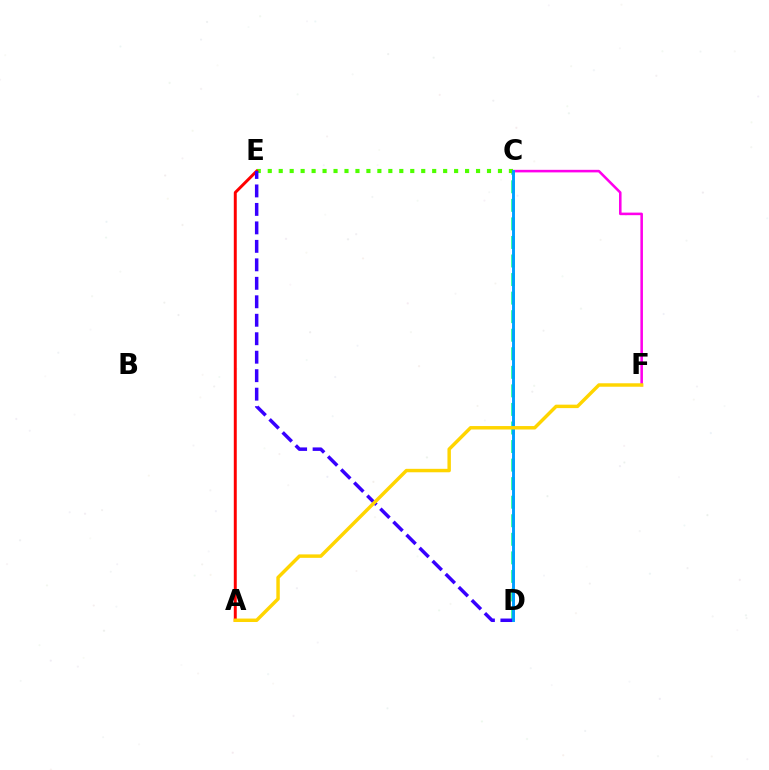{('C', 'D'): [{'color': '#00ff86', 'line_style': 'dashed', 'thickness': 2.52}, {'color': '#009eff', 'line_style': 'solid', 'thickness': 2.1}], ('C', 'E'): [{'color': '#4fff00', 'line_style': 'dotted', 'thickness': 2.98}], ('C', 'F'): [{'color': '#ff00ed', 'line_style': 'solid', 'thickness': 1.84}], ('A', 'E'): [{'color': '#ff0000', 'line_style': 'solid', 'thickness': 2.13}], ('D', 'E'): [{'color': '#3700ff', 'line_style': 'dashed', 'thickness': 2.51}], ('A', 'F'): [{'color': '#ffd500', 'line_style': 'solid', 'thickness': 2.48}]}